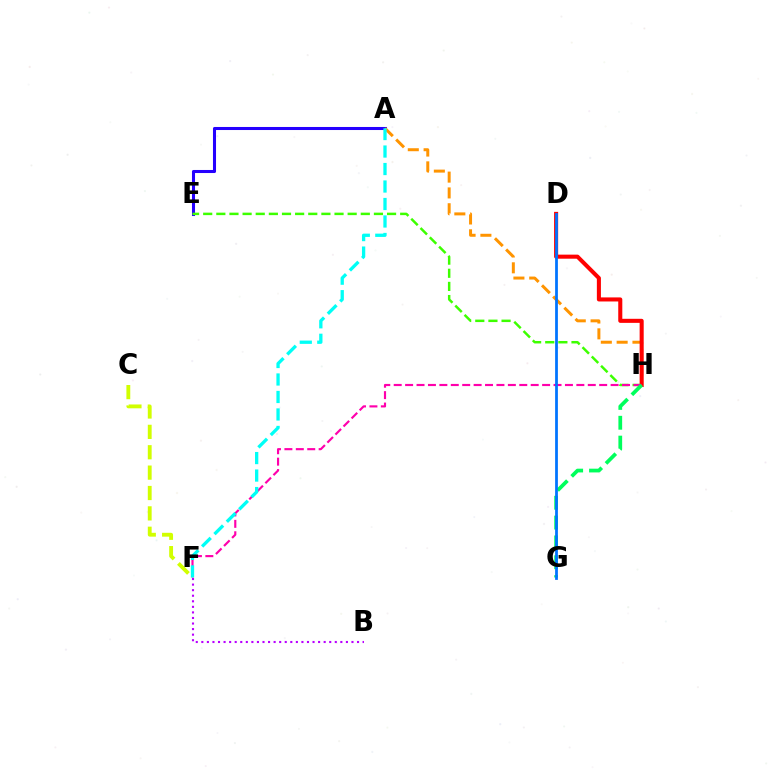{('A', 'E'): [{'color': '#2500ff', 'line_style': 'solid', 'thickness': 2.2}], ('A', 'H'): [{'color': '#ff9400', 'line_style': 'dashed', 'thickness': 2.15}], ('E', 'H'): [{'color': '#3dff00', 'line_style': 'dashed', 'thickness': 1.78}], ('B', 'F'): [{'color': '#b900ff', 'line_style': 'dotted', 'thickness': 1.51}], ('D', 'H'): [{'color': '#ff0000', 'line_style': 'solid', 'thickness': 2.92}], ('F', 'H'): [{'color': '#ff00ac', 'line_style': 'dashed', 'thickness': 1.55}], ('G', 'H'): [{'color': '#00ff5c', 'line_style': 'dashed', 'thickness': 2.7}], ('C', 'F'): [{'color': '#d1ff00', 'line_style': 'dashed', 'thickness': 2.77}], ('D', 'G'): [{'color': '#0074ff', 'line_style': 'solid', 'thickness': 1.99}], ('A', 'F'): [{'color': '#00fff6', 'line_style': 'dashed', 'thickness': 2.38}]}